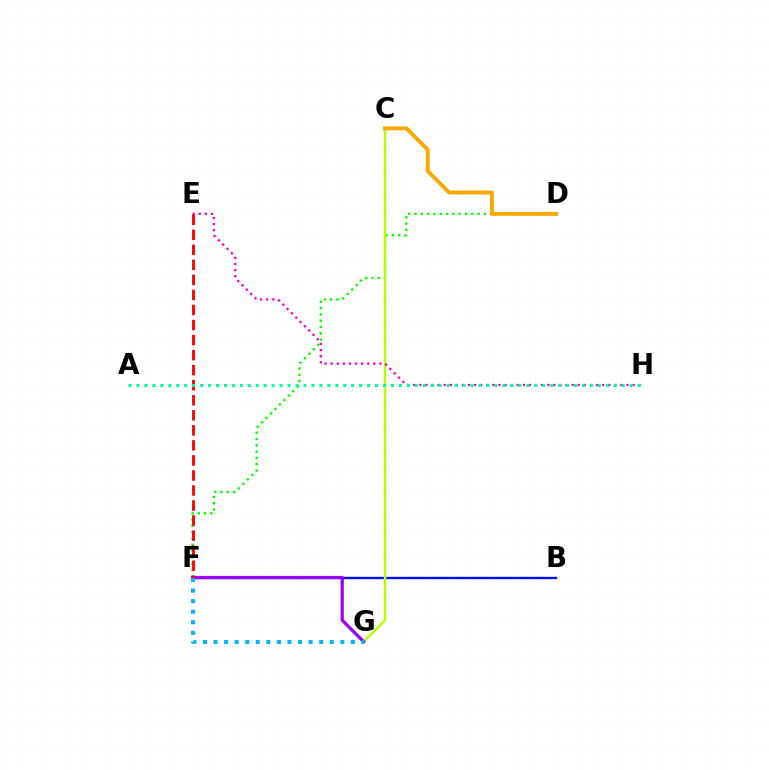{('B', 'F'): [{'color': '#0010ff', 'line_style': 'solid', 'thickness': 1.69}], ('D', 'F'): [{'color': '#08ff00', 'line_style': 'dotted', 'thickness': 1.71}], ('C', 'G'): [{'color': '#b3ff00', 'line_style': 'solid', 'thickness': 1.73}], ('F', 'G'): [{'color': '#9b00ff', 'line_style': 'solid', 'thickness': 2.31}, {'color': '#00b5ff', 'line_style': 'dotted', 'thickness': 2.87}], ('E', 'F'): [{'color': '#ff0000', 'line_style': 'dashed', 'thickness': 2.04}], ('C', 'D'): [{'color': '#ffa500', 'line_style': 'solid', 'thickness': 2.77}], ('E', 'H'): [{'color': '#ff00bd', 'line_style': 'dotted', 'thickness': 1.66}], ('A', 'H'): [{'color': '#00ff9d', 'line_style': 'dotted', 'thickness': 2.16}]}